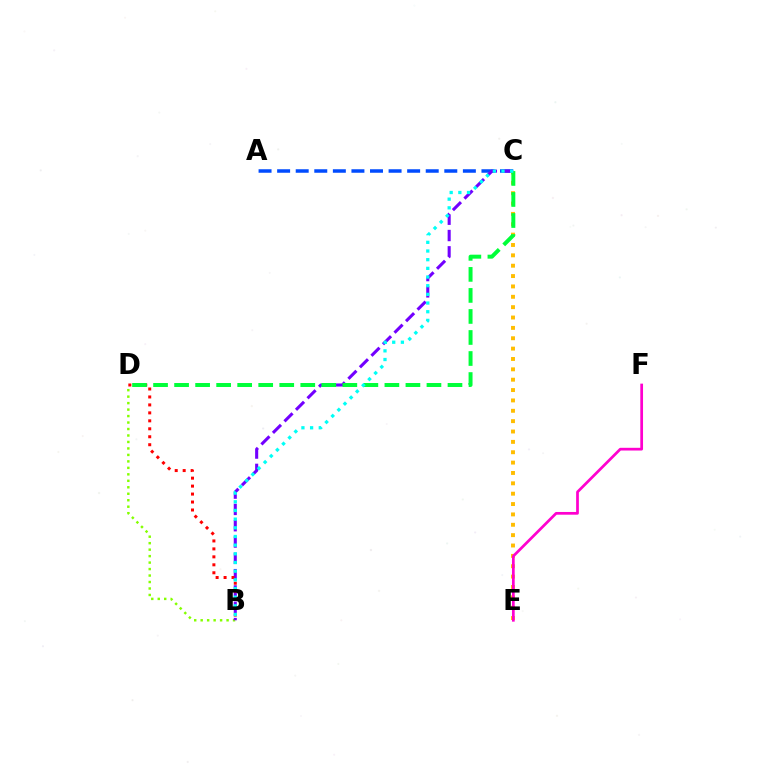{('B', 'D'): [{'color': '#84ff00', 'line_style': 'dotted', 'thickness': 1.76}, {'color': '#ff0000', 'line_style': 'dotted', 'thickness': 2.16}], ('A', 'C'): [{'color': '#004bff', 'line_style': 'dashed', 'thickness': 2.52}], ('B', 'C'): [{'color': '#7200ff', 'line_style': 'dashed', 'thickness': 2.22}, {'color': '#00fff6', 'line_style': 'dotted', 'thickness': 2.36}], ('C', 'E'): [{'color': '#ffbd00', 'line_style': 'dotted', 'thickness': 2.82}], ('C', 'D'): [{'color': '#00ff39', 'line_style': 'dashed', 'thickness': 2.86}], ('E', 'F'): [{'color': '#ff00cf', 'line_style': 'solid', 'thickness': 1.96}]}